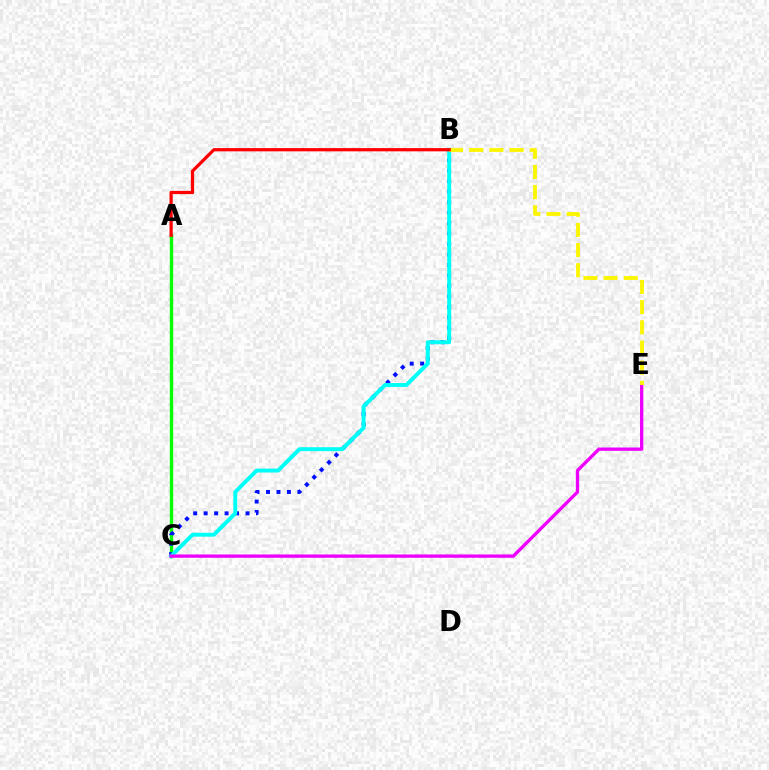{('A', 'C'): [{'color': '#08ff00', 'line_style': 'solid', 'thickness': 2.45}], ('B', 'C'): [{'color': '#0010ff', 'line_style': 'dotted', 'thickness': 2.84}, {'color': '#00fff6', 'line_style': 'solid', 'thickness': 2.82}], ('C', 'E'): [{'color': '#ee00ff', 'line_style': 'solid', 'thickness': 2.38}], ('B', 'E'): [{'color': '#fcf500', 'line_style': 'dashed', 'thickness': 2.74}], ('A', 'B'): [{'color': '#ff0000', 'line_style': 'solid', 'thickness': 2.33}]}